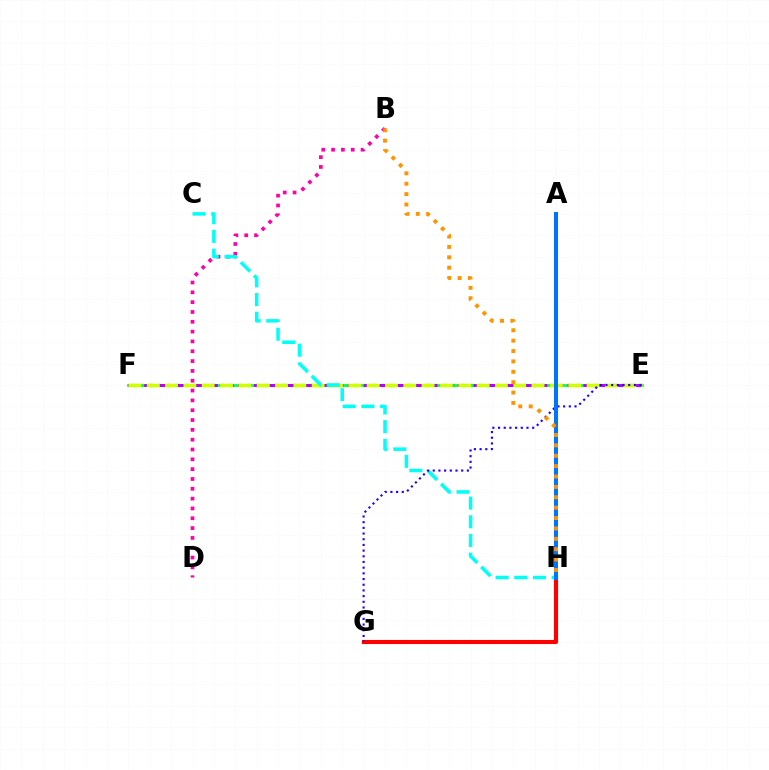{('E', 'F'): [{'color': '#3dff00', 'line_style': 'dotted', 'thickness': 2.42}, {'color': '#00ff5c', 'line_style': 'solid', 'thickness': 1.99}, {'color': '#b900ff', 'line_style': 'dashed', 'thickness': 2.13}, {'color': '#d1ff00', 'line_style': 'dashed', 'thickness': 2.49}], ('G', 'H'): [{'color': '#ff0000', 'line_style': 'solid', 'thickness': 2.95}], ('B', 'D'): [{'color': '#ff00ac', 'line_style': 'dotted', 'thickness': 2.67}], ('C', 'H'): [{'color': '#00fff6', 'line_style': 'dashed', 'thickness': 2.54}], ('E', 'G'): [{'color': '#2500ff', 'line_style': 'dotted', 'thickness': 1.55}], ('A', 'H'): [{'color': '#0074ff', 'line_style': 'solid', 'thickness': 2.89}], ('B', 'H'): [{'color': '#ff9400', 'line_style': 'dotted', 'thickness': 2.82}]}